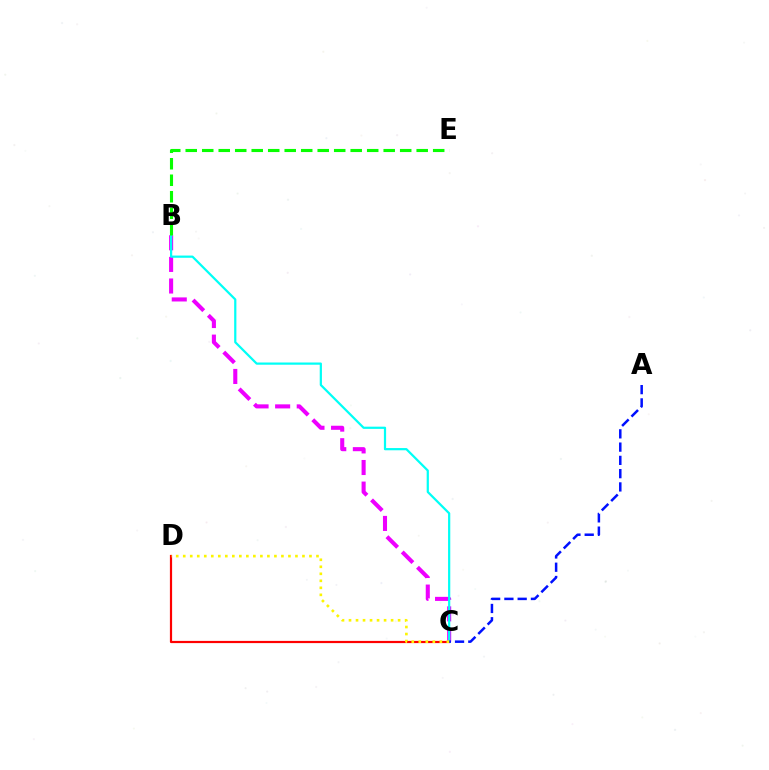{('B', 'C'): [{'color': '#ee00ff', 'line_style': 'dashed', 'thickness': 2.93}, {'color': '#00fff6', 'line_style': 'solid', 'thickness': 1.6}], ('C', 'D'): [{'color': '#ff0000', 'line_style': 'solid', 'thickness': 1.58}, {'color': '#fcf500', 'line_style': 'dotted', 'thickness': 1.91}], ('B', 'E'): [{'color': '#08ff00', 'line_style': 'dashed', 'thickness': 2.24}], ('A', 'C'): [{'color': '#0010ff', 'line_style': 'dashed', 'thickness': 1.8}]}